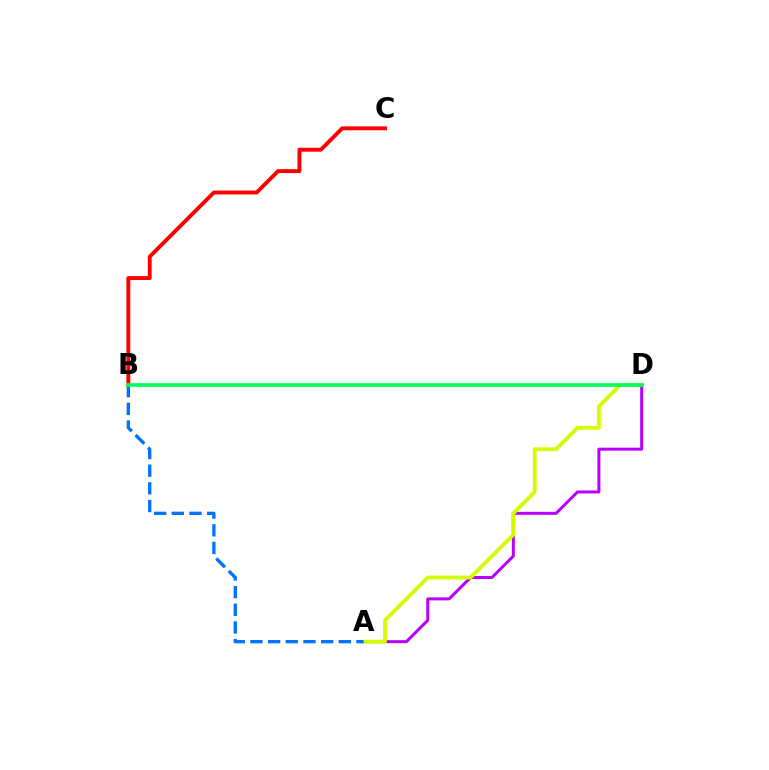{('A', 'D'): [{'color': '#b900ff', 'line_style': 'solid', 'thickness': 2.16}, {'color': '#d1ff00', 'line_style': 'solid', 'thickness': 2.75}], ('A', 'B'): [{'color': '#0074ff', 'line_style': 'dashed', 'thickness': 2.4}], ('B', 'C'): [{'color': '#ff0000', 'line_style': 'solid', 'thickness': 2.81}], ('B', 'D'): [{'color': '#00ff5c', 'line_style': 'solid', 'thickness': 2.64}]}